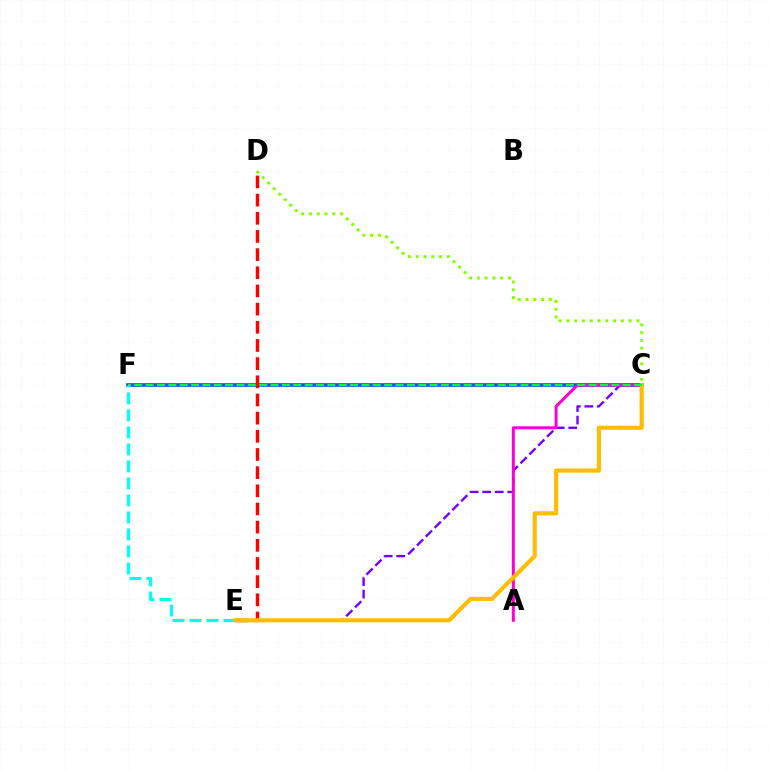{('C', 'F'): [{'color': '#004bff', 'line_style': 'solid', 'thickness': 2.61}, {'color': '#00ff39', 'line_style': 'dashed', 'thickness': 1.54}], ('C', 'D'): [{'color': '#84ff00', 'line_style': 'dotted', 'thickness': 2.11}], ('E', 'F'): [{'color': '#00fff6', 'line_style': 'dashed', 'thickness': 2.31}], ('D', 'E'): [{'color': '#ff0000', 'line_style': 'dashed', 'thickness': 2.47}], ('C', 'E'): [{'color': '#7200ff', 'line_style': 'dashed', 'thickness': 1.7}, {'color': '#ffbd00', 'line_style': 'solid', 'thickness': 2.99}], ('A', 'C'): [{'color': '#ff00cf', 'line_style': 'solid', 'thickness': 2.14}]}